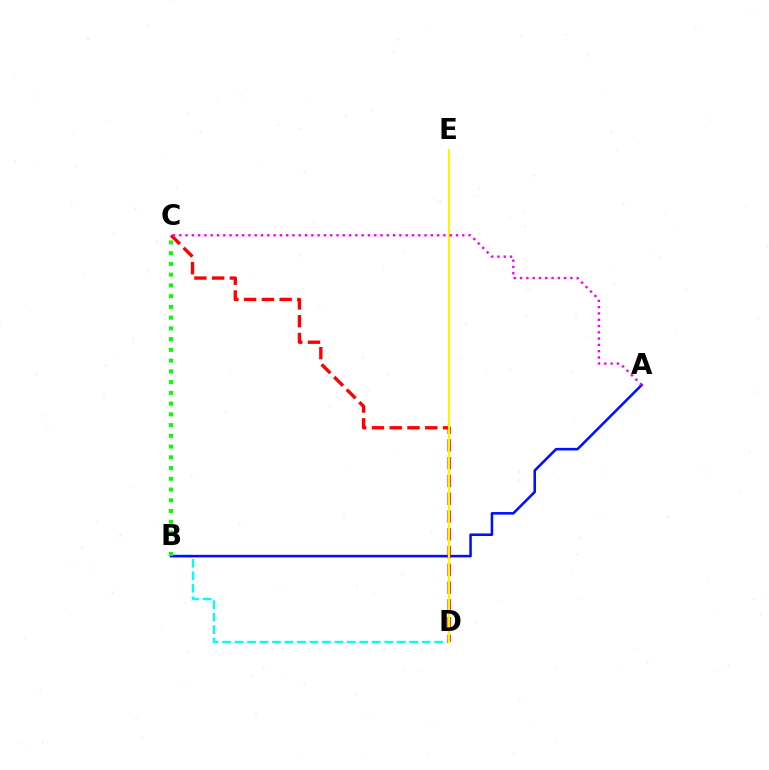{('B', 'D'): [{'color': '#00fff6', 'line_style': 'dashed', 'thickness': 1.69}], ('A', 'B'): [{'color': '#0010ff', 'line_style': 'solid', 'thickness': 1.85}], ('B', 'C'): [{'color': '#08ff00', 'line_style': 'dotted', 'thickness': 2.92}], ('C', 'D'): [{'color': '#ff0000', 'line_style': 'dashed', 'thickness': 2.41}], ('D', 'E'): [{'color': '#fcf500', 'line_style': 'solid', 'thickness': 1.55}], ('A', 'C'): [{'color': '#ee00ff', 'line_style': 'dotted', 'thickness': 1.71}]}